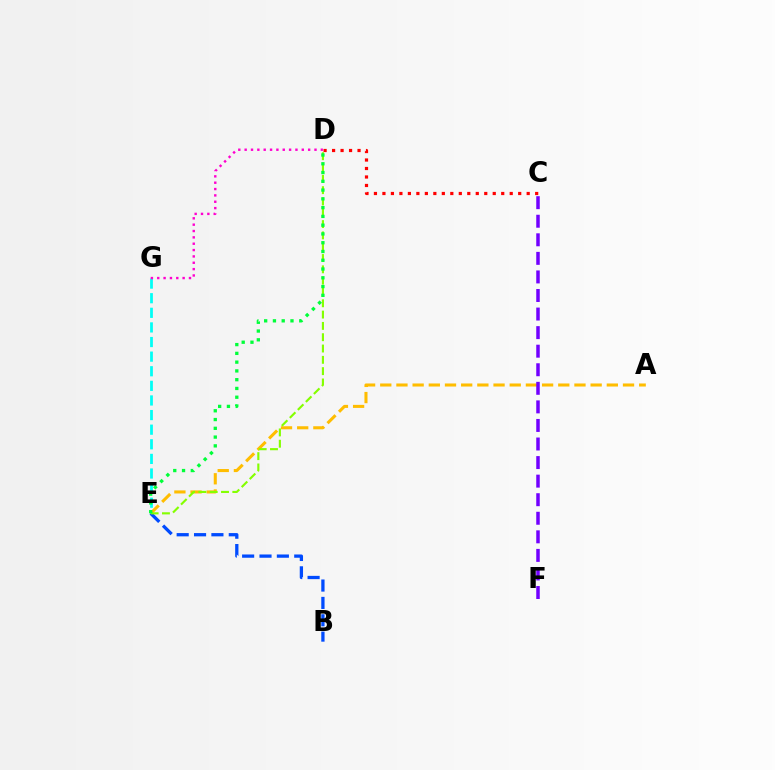{('A', 'E'): [{'color': '#ffbd00', 'line_style': 'dashed', 'thickness': 2.2}], ('E', 'G'): [{'color': '#00fff6', 'line_style': 'dashed', 'thickness': 1.98}], ('B', 'E'): [{'color': '#004bff', 'line_style': 'dashed', 'thickness': 2.36}], ('D', 'E'): [{'color': '#84ff00', 'line_style': 'dashed', 'thickness': 1.54}, {'color': '#00ff39', 'line_style': 'dotted', 'thickness': 2.38}], ('D', 'G'): [{'color': '#ff00cf', 'line_style': 'dotted', 'thickness': 1.73}], ('C', 'D'): [{'color': '#ff0000', 'line_style': 'dotted', 'thickness': 2.31}], ('C', 'F'): [{'color': '#7200ff', 'line_style': 'dashed', 'thickness': 2.52}]}